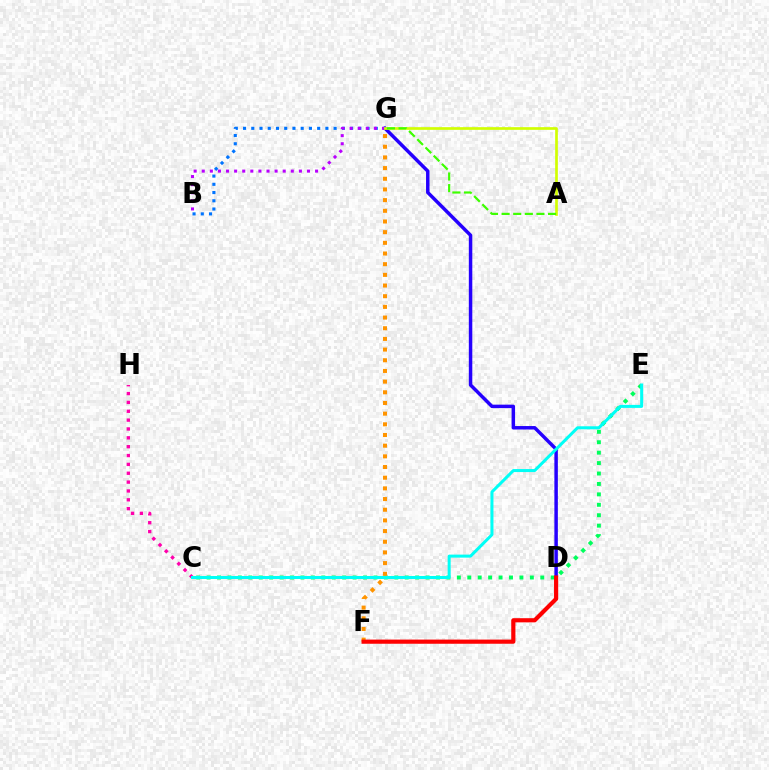{('C', 'E'): [{'color': '#00ff5c', 'line_style': 'dotted', 'thickness': 2.83}, {'color': '#00fff6', 'line_style': 'solid', 'thickness': 2.17}], ('B', 'G'): [{'color': '#0074ff', 'line_style': 'dotted', 'thickness': 2.24}, {'color': '#b900ff', 'line_style': 'dotted', 'thickness': 2.2}], ('D', 'G'): [{'color': '#2500ff', 'line_style': 'solid', 'thickness': 2.5}], ('A', 'G'): [{'color': '#d1ff00', 'line_style': 'solid', 'thickness': 1.93}, {'color': '#3dff00', 'line_style': 'dashed', 'thickness': 1.58}], ('C', 'H'): [{'color': '#ff00ac', 'line_style': 'dotted', 'thickness': 2.41}], ('F', 'G'): [{'color': '#ff9400', 'line_style': 'dotted', 'thickness': 2.9}], ('D', 'F'): [{'color': '#ff0000', 'line_style': 'solid', 'thickness': 3.0}]}